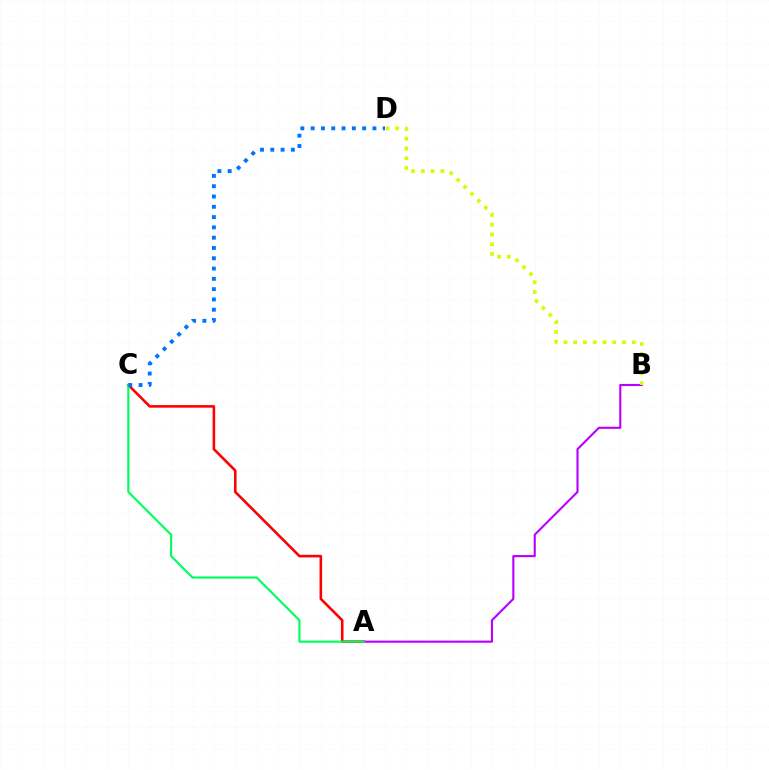{('A', 'C'): [{'color': '#ff0000', 'line_style': 'solid', 'thickness': 1.87}, {'color': '#00ff5c', 'line_style': 'solid', 'thickness': 1.55}], ('A', 'B'): [{'color': '#b900ff', 'line_style': 'solid', 'thickness': 1.52}], ('C', 'D'): [{'color': '#0074ff', 'line_style': 'dotted', 'thickness': 2.8}], ('B', 'D'): [{'color': '#d1ff00', 'line_style': 'dotted', 'thickness': 2.65}]}